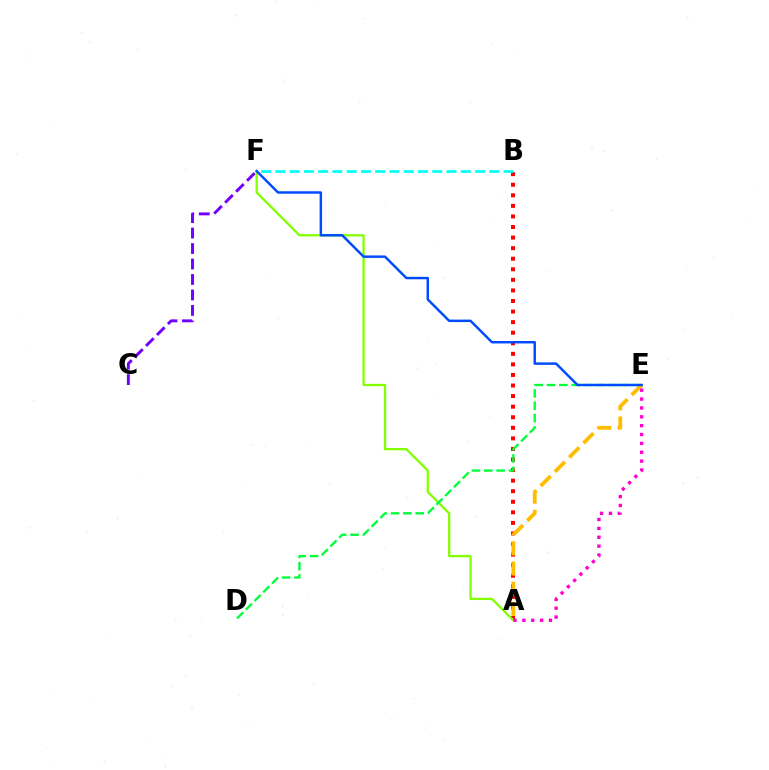{('A', 'B'): [{'color': '#ff0000', 'line_style': 'dotted', 'thickness': 2.87}], ('B', 'F'): [{'color': '#00fff6', 'line_style': 'dashed', 'thickness': 1.94}], ('C', 'F'): [{'color': '#7200ff', 'line_style': 'dashed', 'thickness': 2.1}], ('A', 'F'): [{'color': '#84ff00', 'line_style': 'solid', 'thickness': 1.65}], ('D', 'E'): [{'color': '#00ff39', 'line_style': 'dashed', 'thickness': 1.68}], ('A', 'E'): [{'color': '#ffbd00', 'line_style': 'dashed', 'thickness': 2.74}, {'color': '#ff00cf', 'line_style': 'dotted', 'thickness': 2.41}], ('E', 'F'): [{'color': '#004bff', 'line_style': 'solid', 'thickness': 1.77}]}